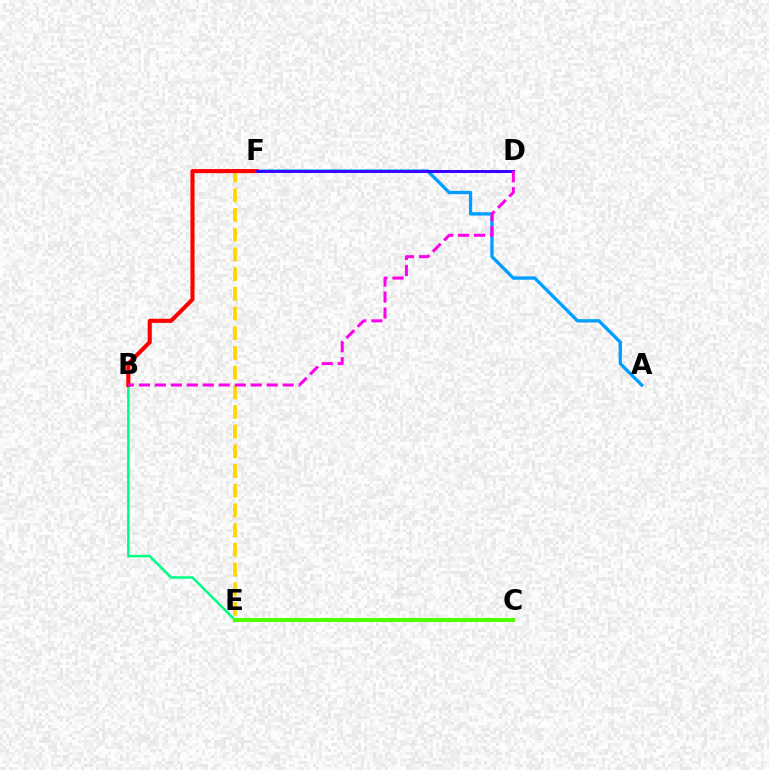{('B', 'E'): [{'color': '#00ff86', 'line_style': 'solid', 'thickness': 1.81}], ('A', 'F'): [{'color': '#009eff', 'line_style': 'solid', 'thickness': 2.39}], ('E', 'F'): [{'color': '#ffd500', 'line_style': 'dashed', 'thickness': 2.68}], ('B', 'F'): [{'color': '#ff0000', 'line_style': 'solid', 'thickness': 2.96}], ('C', 'E'): [{'color': '#4fff00', 'line_style': 'solid', 'thickness': 2.87}], ('D', 'F'): [{'color': '#3700ff', 'line_style': 'solid', 'thickness': 2.11}], ('B', 'D'): [{'color': '#ff00ed', 'line_style': 'dashed', 'thickness': 2.17}]}